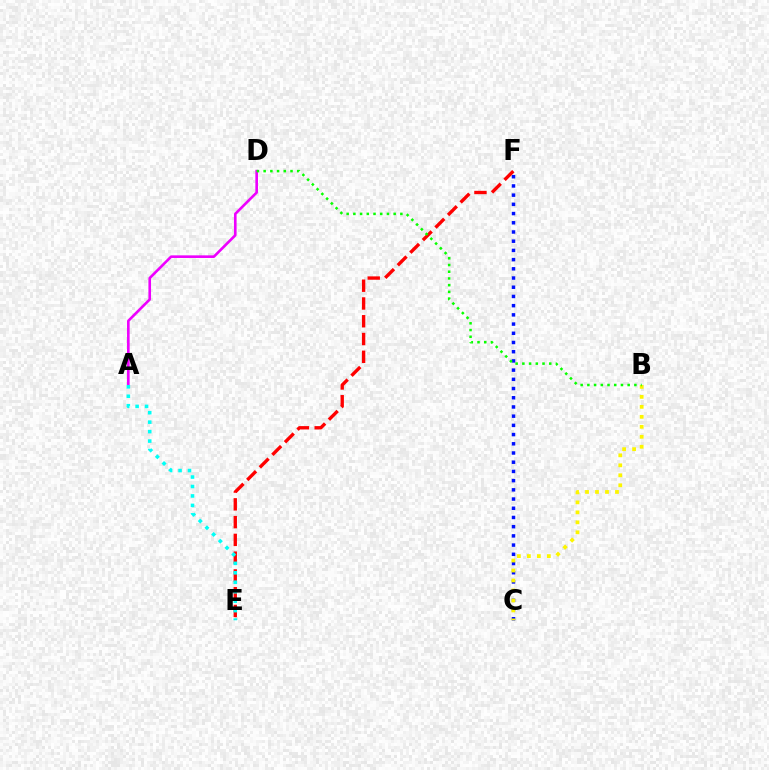{('C', 'F'): [{'color': '#0010ff', 'line_style': 'dotted', 'thickness': 2.5}], ('A', 'D'): [{'color': '#ee00ff', 'line_style': 'solid', 'thickness': 1.89}], ('E', 'F'): [{'color': '#ff0000', 'line_style': 'dashed', 'thickness': 2.41}], ('B', 'C'): [{'color': '#fcf500', 'line_style': 'dotted', 'thickness': 2.71}], ('A', 'E'): [{'color': '#00fff6', 'line_style': 'dotted', 'thickness': 2.57}], ('B', 'D'): [{'color': '#08ff00', 'line_style': 'dotted', 'thickness': 1.82}]}